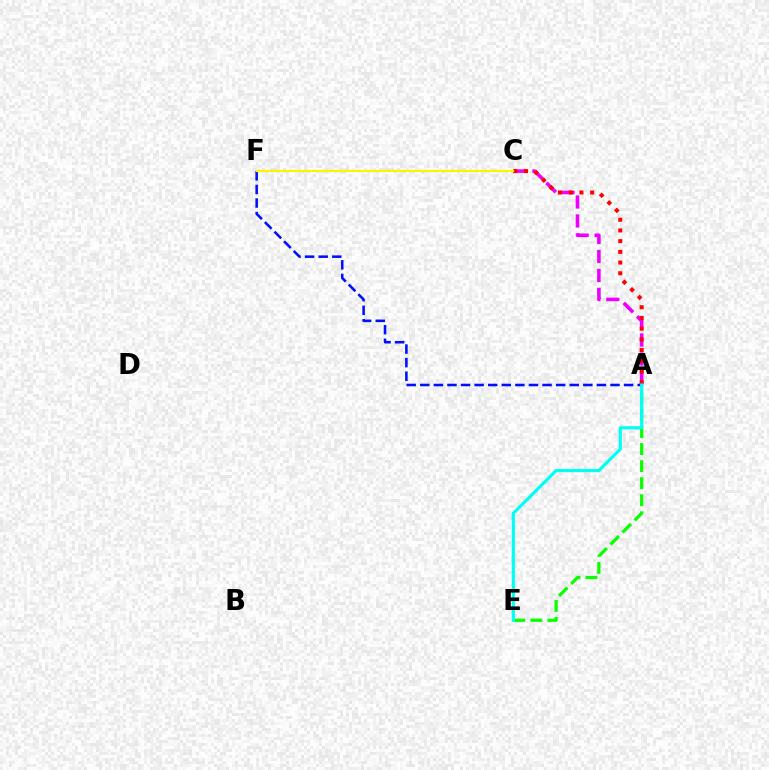{('A', 'E'): [{'color': '#08ff00', 'line_style': 'dashed', 'thickness': 2.32}, {'color': '#00fff6', 'line_style': 'solid', 'thickness': 2.29}], ('A', 'C'): [{'color': '#ee00ff', 'line_style': 'dashed', 'thickness': 2.58}, {'color': '#ff0000', 'line_style': 'dotted', 'thickness': 2.91}], ('A', 'F'): [{'color': '#0010ff', 'line_style': 'dashed', 'thickness': 1.85}], ('C', 'F'): [{'color': '#fcf500', 'line_style': 'solid', 'thickness': 1.61}]}